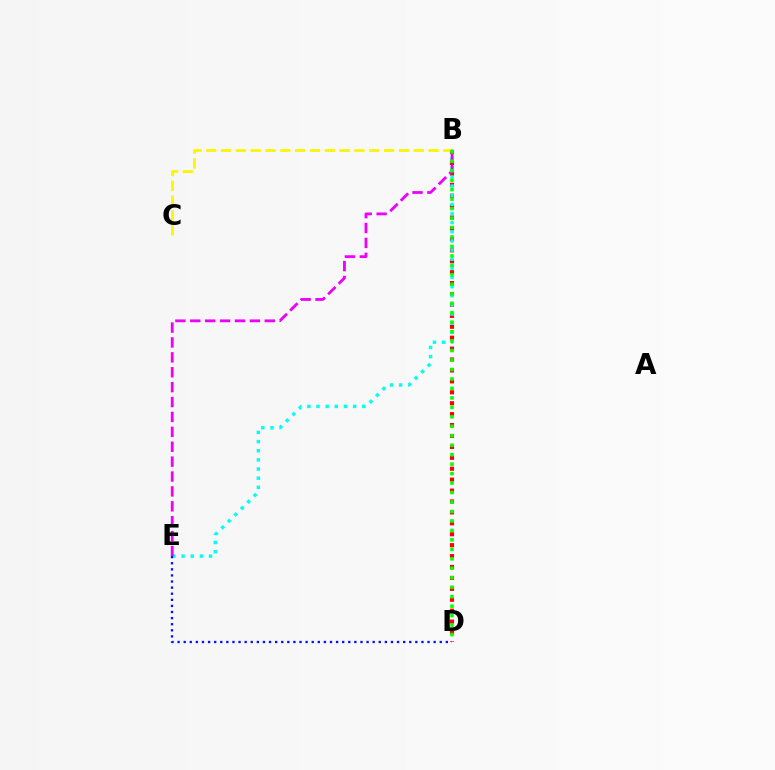{('B', 'D'): [{'color': '#ff0000', 'line_style': 'dotted', 'thickness': 2.97}, {'color': '#08ff00', 'line_style': 'dotted', 'thickness': 2.57}], ('B', 'E'): [{'color': '#00fff6', 'line_style': 'dotted', 'thickness': 2.48}, {'color': '#ee00ff', 'line_style': 'dashed', 'thickness': 2.02}], ('D', 'E'): [{'color': '#0010ff', 'line_style': 'dotted', 'thickness': 1.66}], ('B', 'C'): [{'color': '#fcf500', 'line_style': 'dashed', 'thickness': 2.01}]}